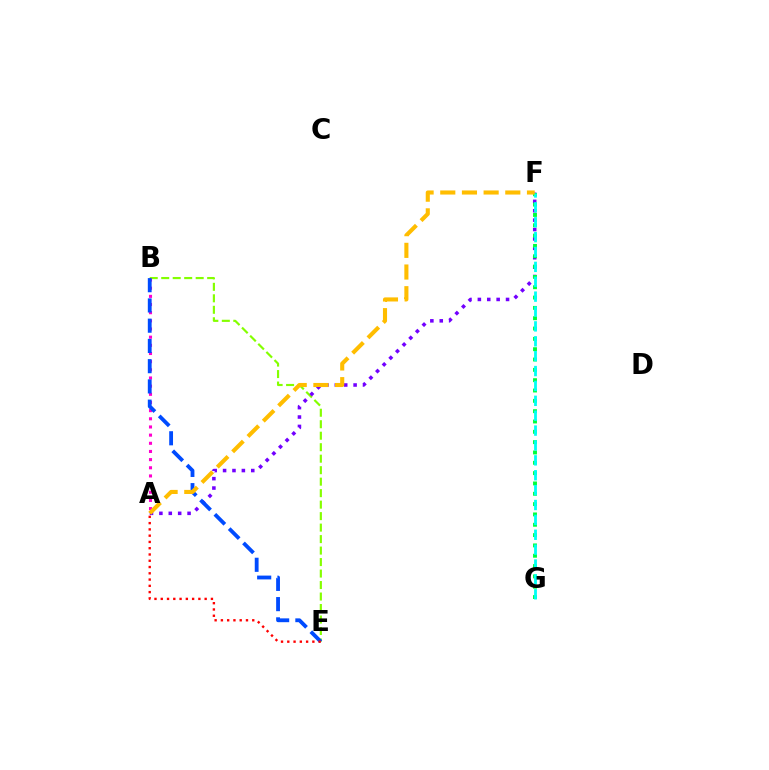{('B', 'E'): [{'color': '#84ff00', 'line_style': 'dashed', 'thickness': 1.56}, {'color': '#004bff', 'line_style': 'dashed', 'thickness': 2.75}], ('A', 'F'): [{'color': '#7200ff', 'line_style': 'dotted', 'thickness': 2.55}, {'color': '#ffbd00', 'line_style': 'dashed', 'thickness': 2.94}], ('F', 'G'): [{'color': '#00ff39', 'line_style': 'dotted', 'thickness': 2.81}, {'color': '#00fff6', 'line_style': 'dashed', 'thickness': 2.02}], ('A', 'B'): [{'color': '#ff00cf', 'line_style': 'dotted', 'thickness': 2.22}], ('A', 'E'): [{'color': '#ff0000', 'line_style': 'dotted', 'thickness': 1.7}]}